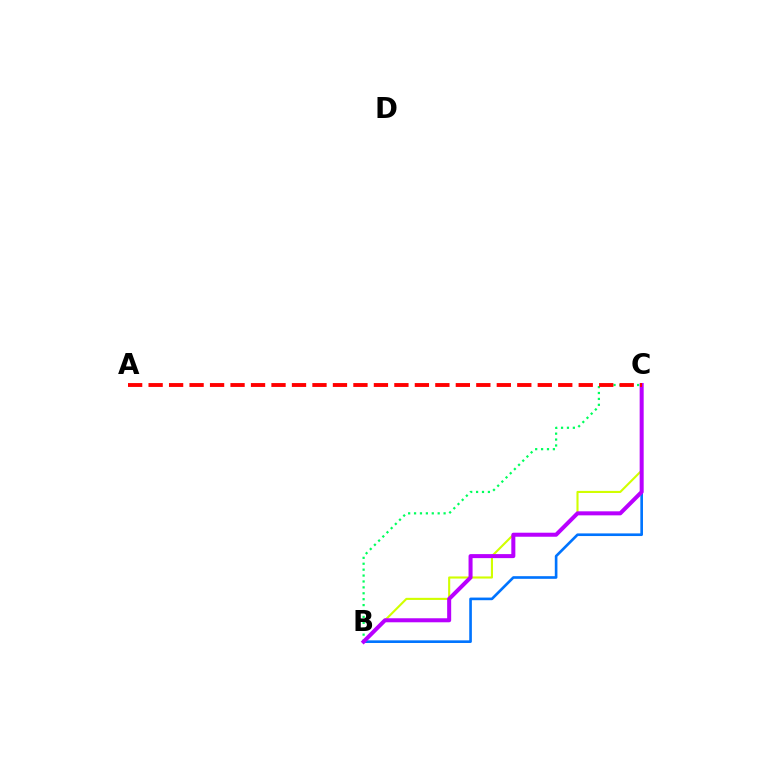{('B', 'C'): [{'color': '#0074ff', 'line_style': 'solid', 'thickness': 1.9}, {'color': '#00ff5c', 'line_style': 'dotted', 'thickness': 1.61}, {'color': '#d1ff00', 'line_style': 'solid', 'thickness': 1.52}, {'color': '#b900ff', 'line_style': 'solid', 'thickness': 2.9}], ('A', 'C'): [{'color': '#ff0000', 'line_style': 'dashed', 'thickness': 2.78}]}